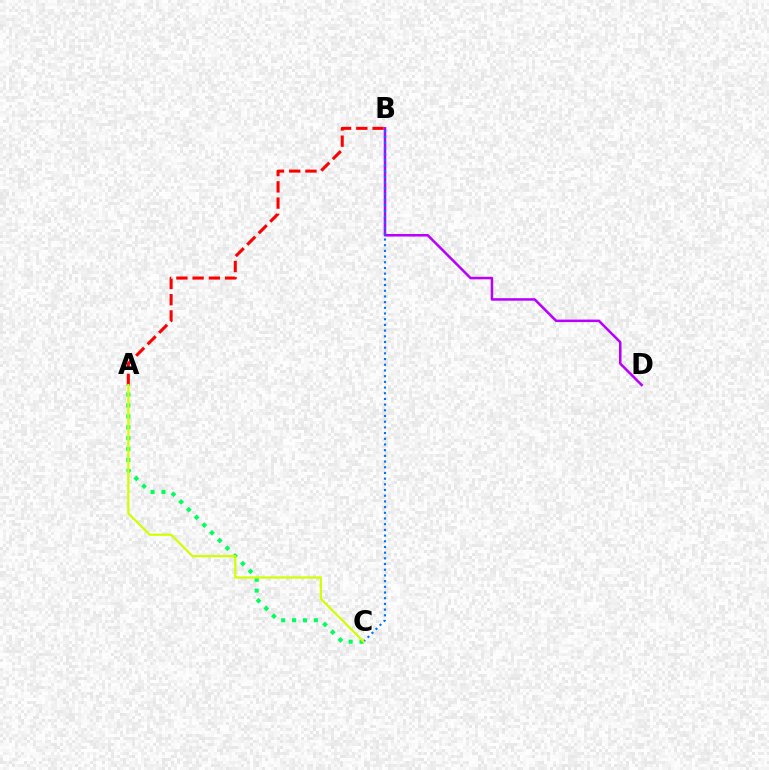{('A', 'C'): [{'color': '#00ff5c', 'line_style': 'dotted', 'thickness': 2.96}, {'color': '#d1ff00', 'line_style': 'solid', 'thickness': 1.59}], ('A', 'B'): [{'color': '#ff0000', 'line_style': 'dashed', 'thickness': 2.2}], ('B', 'D'): [{'color': '#b900ff', 'line_style': 'solid', 'thickness': 1.82}], ('B', 'C'): [{'color': '#0074ff', 'line_style': 'dotted', 'thickness': 1.55}]}